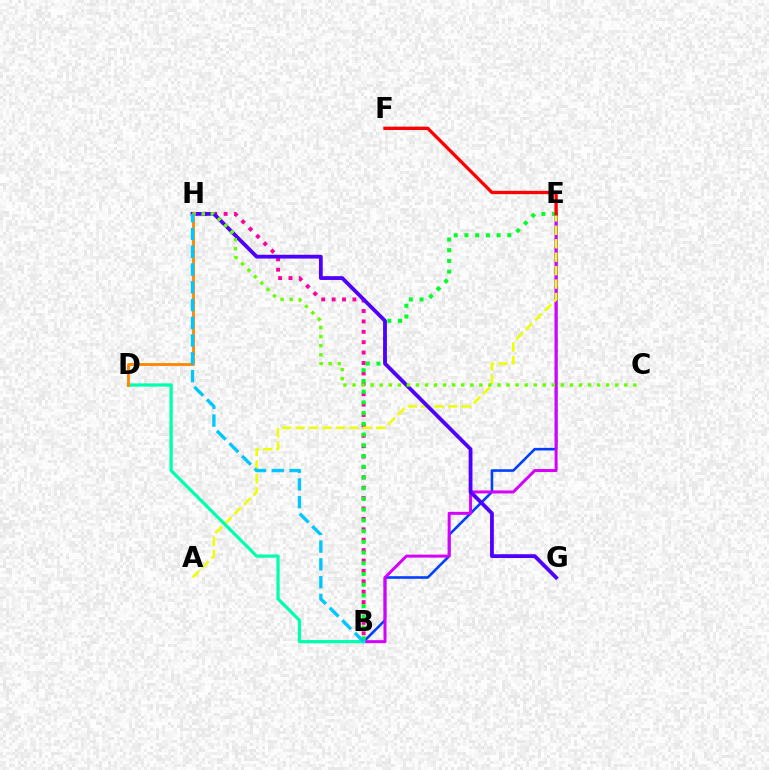{('B', 'E'): [{'color': '#003fff', 'line_style': 'solid', 'thickness': 1.86}, {'color': '#d600ff', 'line_style': 'solid', 'thickness': 2.16}, {'color': '#00ff27', 'line_style': 'dotted', 'thickness': 2.91}], ('B', 'H'): [{'color': '#ff00a0', 'line_style': 'dotted', 'thickness': 2.82}, {'color': '#00c7ff', 'line_style': 'dashed', 'thickness': 2.41}], ('A', 'E'): [{'color': '#eeff00', 'line_style': 'dashed', 'thickness': 1.83}], ('B', 'D'): [{'color': '#00ffaf', 'line_style': 'solid', 'thickness': 2.34}], ('G', 'H'): [{'color': '#4f00ff', 'line_style': 'solid', 'thickness': 2.73}], ('C', 'H'): [{'color': '#66ff00', 'line_style': 'dotted', 'thickness': 2.46}], ('D', 'H'): [{'color': '#ff8800', 'line_style': 'solid', 'thickness': 2.07}], ('E', 'F'): [{'color': '#ff0000', 'line_style': 'solid', 'thickness': 2.4}]}